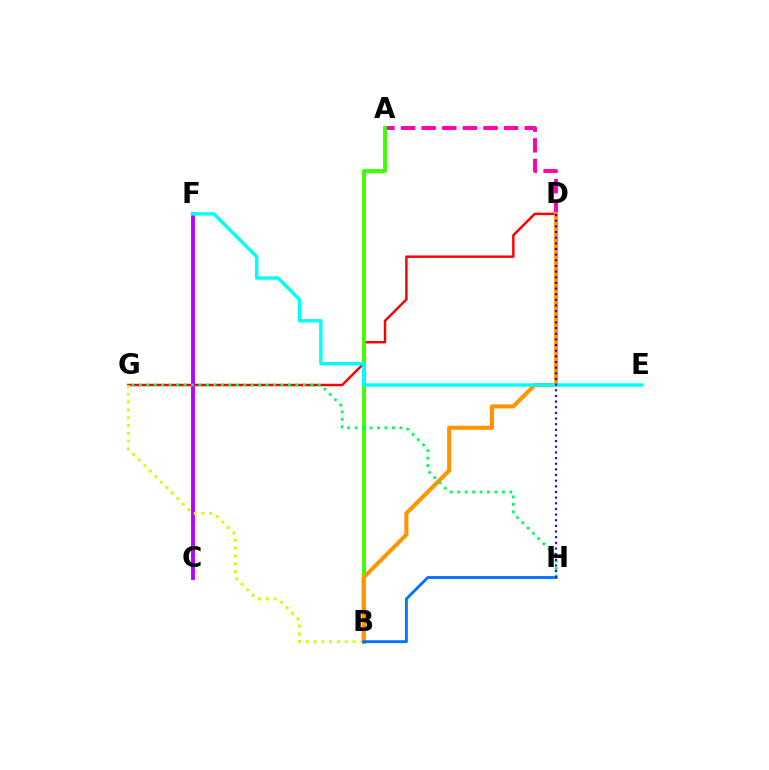{('D', 'G'): [{'color': '#ff0000', 'line_style': 'solid', 'thickness': 1.77}], ('A', 'D'): [{'color': '#ff00ac', 'line_style': 'dashed', 'thickness': 2.8}], ('A', 'B'): [{'color': '#3dff00', 'line_style': 'solid', 'thickness': 2.8}], ('B', 'D'): [{'color': '#ff9400', 'line_style': 'solid', 'thickness': 2.93}], ('C', 'F'): [{'color': '#b900ff', 'line_style': 'solid', 'thickness': 2.78}], ('B', 'G'): [{'color': '#d1ff00', 'line_style': 'dotted', 'thickness': 2.12}], ('E', 'F'): [{'color': '#00fff6', 'line_style': 'solid', 'thickness': 2.46}], ('B', 'H'): [{'color': '#0074ff', 'line_style': 'solid', 'thickness': 2.07}], ('G', 'H'): [{'color': '#00ff5c', 'line_style': 'dotted', 'thickness': 2.03}], ('D', 'H'): [{'color': '#2500ff', 'line_style': 'dotted', 'thickness': 1.54}]}